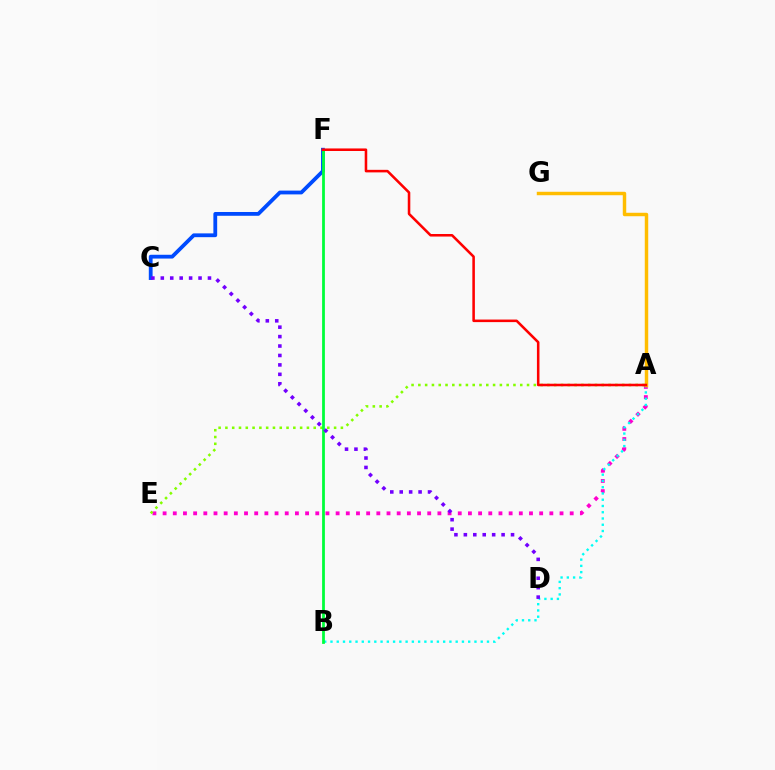{('A', 'E'): [{'color': '#ff00cf', 'line_style': 'dotted', 'thickness': 2.77}, {'color': '#84ff00', 'line_style': 'dotted', 'thickness': 1.85}], ('A', 'B'): [{'color': '#00fff6', 'line_style': 'dotted', 'thickness': 1.7}], ('A', 'G'): [{'color': '#ffbd00', 'line_style': 'solid', 'thickness': 2.49}], ('C', 'F'): [{'color': '#004bff', 'line_style': 'solid', 'thickness': 2.73}], ('B', 'F'): [{'color': '#00ff39', 'line_style': 'solid', 'thickness': 2.0}], ('C', 'D'): [{'color': '#7200ff', 'line_style': 'dotted', 'thickness': 2.56}], ('A', 'F'): [{'color': '#ff0000', 'line_style': 'solid', 'thickness': 1.84}]}